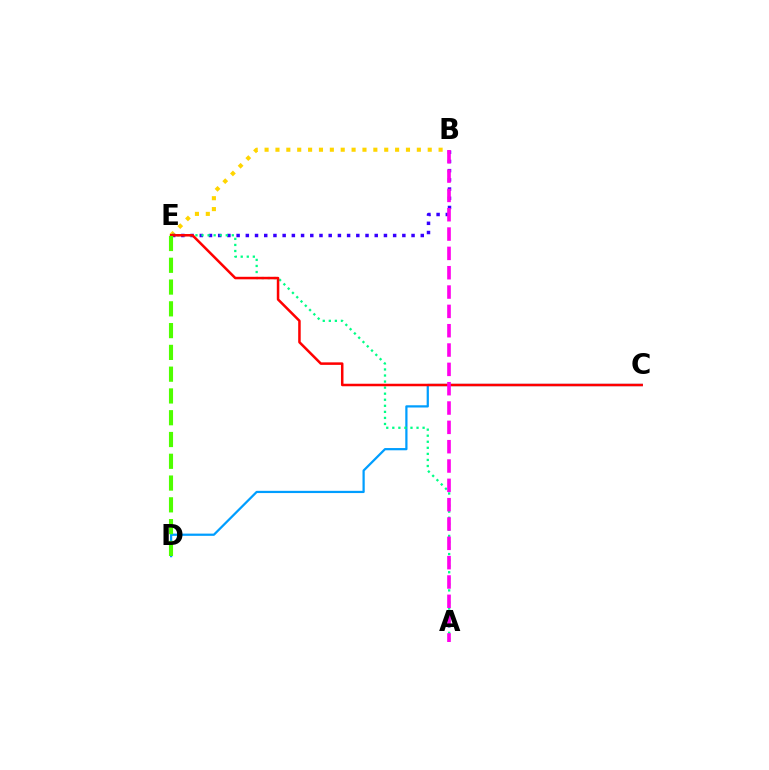{('B', 'E'): [{'color': '#ffd500', 'line_style': 'dotted', 'thickness': 2.96}, {'color': '#3700ff', 'line_style': 'dotted', 'thickness': 2.5}], ('C', 'D'): [{'color': '#009eff', 'line_style': 'solid', 'thickness': 1.61}], ('A', 'E'): [{'color': '#00ff86', 'line_style': 'dotted', 'thickness': 1.65}], ('C', 'E'): [{'color': '#ff0000', 'line_style': 'solid', 'thickness': 1.81}], ('D', 'E'): [{'color': '#4fff00', 'line_style': 'dashed', 'thickness': 2.96}], ('A', 'B'): [{'color': '#ff00ed', 'line_style': 'dashed', 'thickness': 2.63}]}